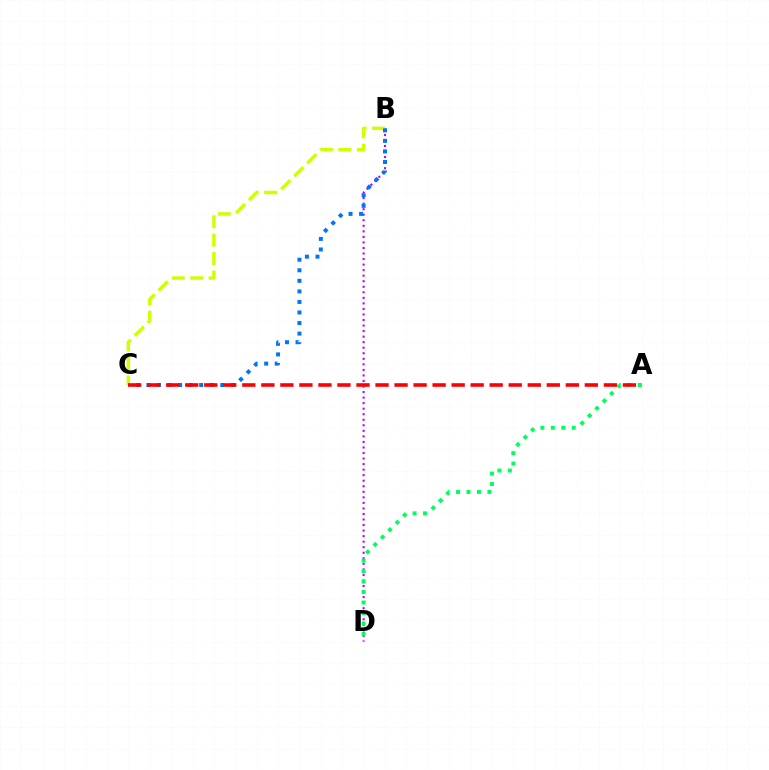{('B', 'D'): [{'color': '#b900ff', 'line_style': 'dotted', 'thickness': 1.51}], ('B', 'C'): [{'color': '#d1ff00', 'line_style': 'dashed', 'thickness': 2.5}, {'color': '#0074ff', 'line_style': 'dotted', 'thickness': 2.87}], ('A', 'D'): [{'color': '#00ff5c', 'line_style': 'dotted', 'thickness': 2.84}], ('A', 'C'): [{'color': '#ff0000', 'line_style': 'dashed', 'thickness': 2.59}]}